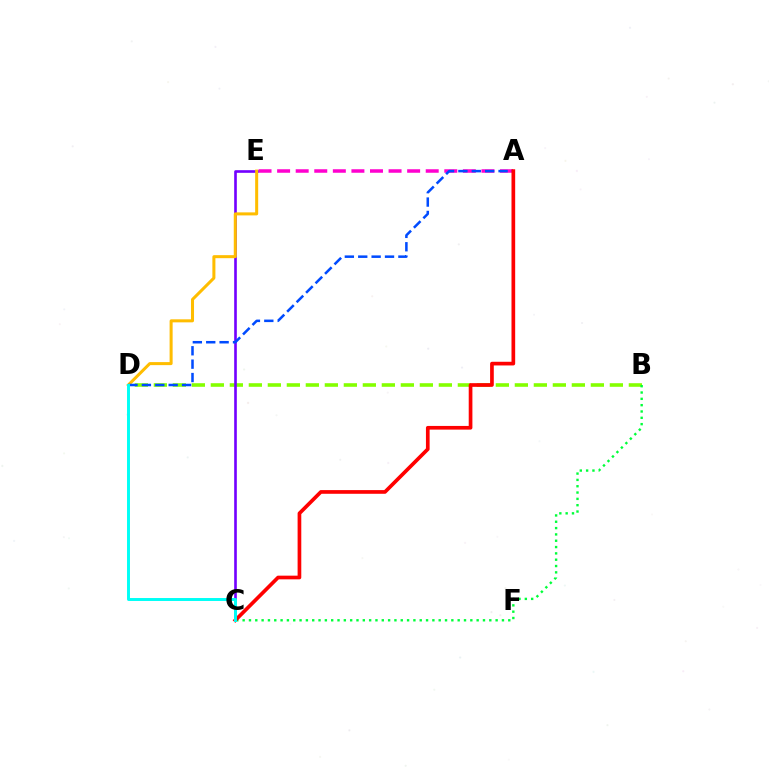{('B', 'D'): [{'color': '#84ff00', 'line_style': 'dashed', 'thickness': 2.58}], ('B', 'C'): [{'color': '#00ff39', 'line_style': 'dotted', 'thickness': 1.72}], ('A', 'E'): [{'color': '#ff00cf', 'line_style': 'dashed', 'thickness': 2.52}], ('C', 'E'): [{'color': '#7200ff', 'line_style': 'solid', 'thickness': 1.9}], ('D', 'E'): [{'color': '#ffbd00', 'line_style': 'solid', 'thickness': 2.18}], ('A', 'D'): [{'color': '#004bff', 'line_style': 'dashed', 'thickness': 1.82}], ('A', 'C'): [{'color': '#ff0000', 'line_style': 'solid', 'thickness': 2.65}], ('C', 'D'): [{'color': '#00fff6', 'line_style': 'solid', 'thickness': 2.13}]}